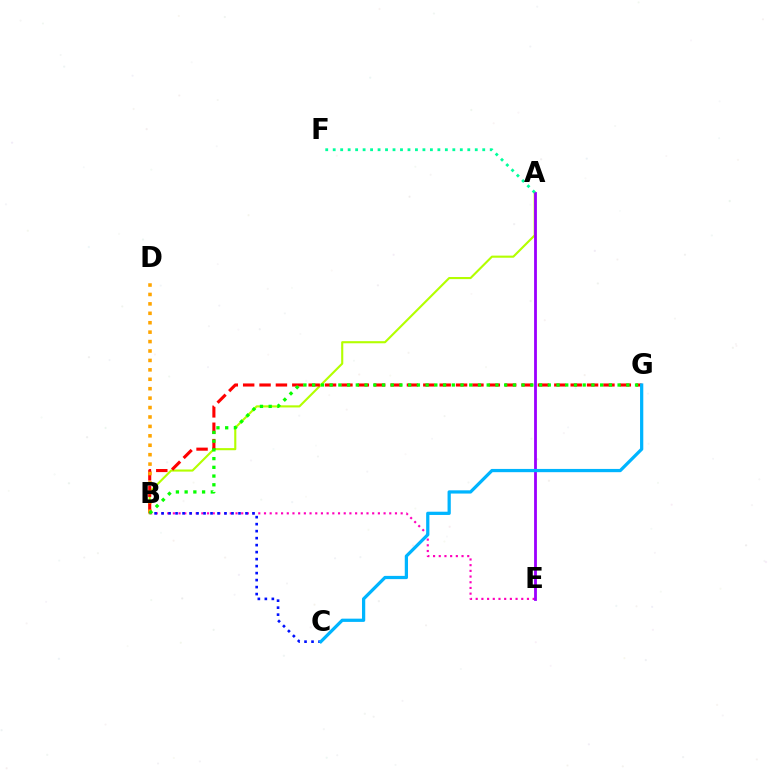{('B', 'E'): [{'color': '#ff00bd', 'line_style': 'dotted', 'thickness': 1.55}], ('A', 'B'): [{'color': '#b3ff00', 'line_style': 'solid', 'thickness': 1.52}], ('B', 'G'): [{'color': '#ff0000', 'line_style': 'dashed', 'thickness': 2.22}, {'color': '#08ff00', 'line_style': 'dotted', 'thickness': 2.37}], ('B', 'D'): [{'color': '#ffa500', 'line_style': 'dotted', 'thickness': 2.56}], ('A', 'E'): [{'color': '#9b00ff', 'line_style': 'solid', 'thickness': 2.02}], ('B', 'C'): [{'color': '#0010ff', 'line_style': 'dotted', 'thickness': 1.9}], ('A', 'F'): [{'color': '#00ff9d', 'line_style': 'dotted', 'thickness': 2.03}], ('C', 'G'): [{'color': '#00b5ff', 'line_style': 'solid', 'thickness': 2.34}]}